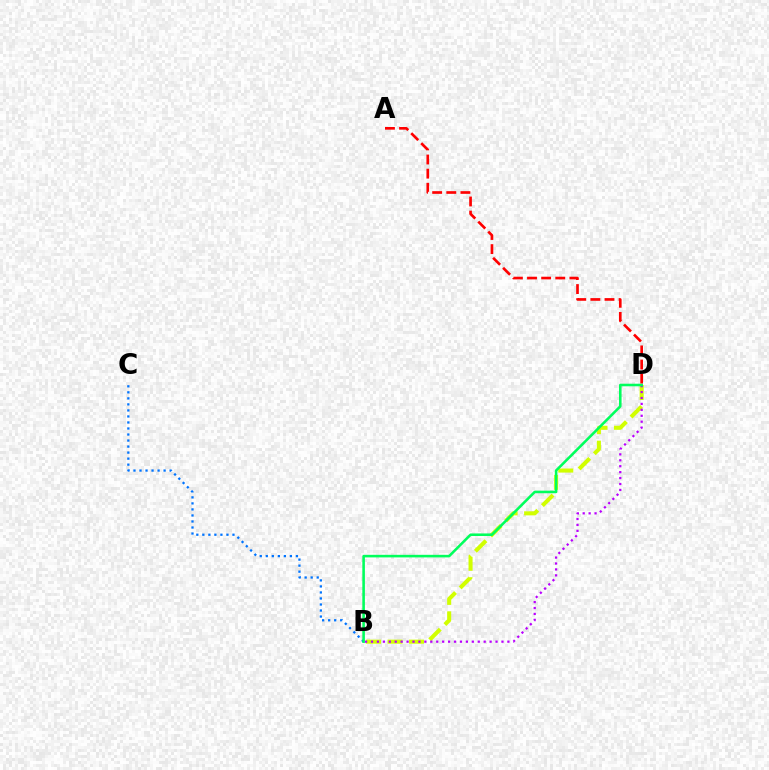{('A', 'D'): [{'color': '#ff0000', 'line_style': 'dashed', 'thickness': 1.92}], ('B', 'C'): [{'color': '#0074ff', 'line_style': 'dotted', 'thickness': 1.64}], ('B', 'D'): [{'color': '#d1ff00', 'line_style': 'dashed', 'thickness': 2.92}, {'color': '#b900ff', 'line_style': 'dotted', 'thickness': 1.61}, {'color': '#00ff5c', 'line_style': 'solid', 'thickness': 1.85}]}